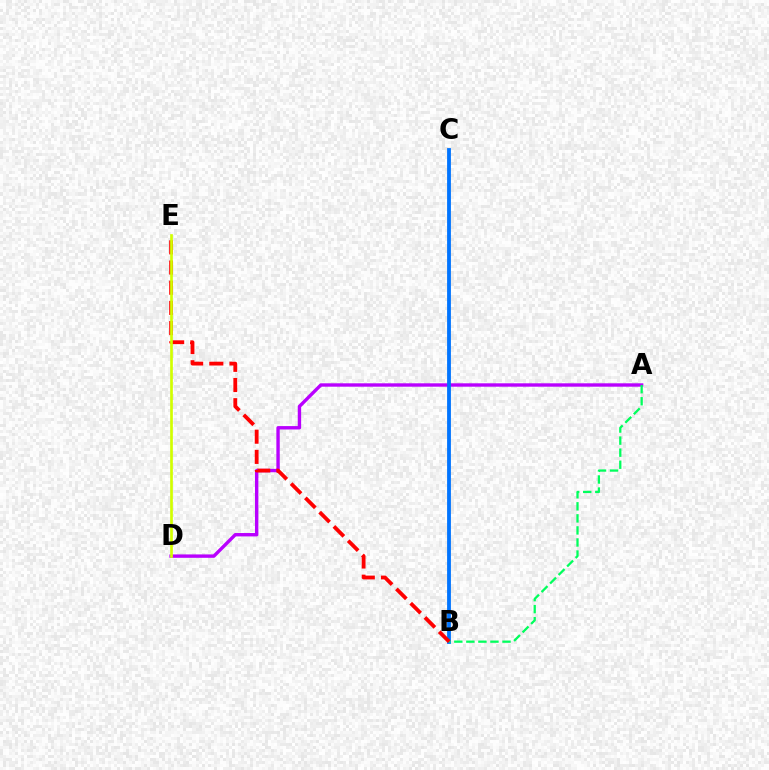{('A', 'D'): [{'color': '#b900ff', 'line_style': 'solid', 'thickness': 2.44}], ('B', 'C'): [{'color': '#0074ff', 'line_style': 'solid', 'thickness': 2.74}], ('A', 'B'): [{'color': '#00ff5c', 'line_style': 'dashed', 'thickness': 1.64}], ('B', 'E'): [{'color': '#ff0000', 'line_style': 'dashed', 'thickness': 2.74}], ('D', 'E'): [{'color': '#d1ff00', 'line_style': 'solid', 'thickness': 1.93}]}